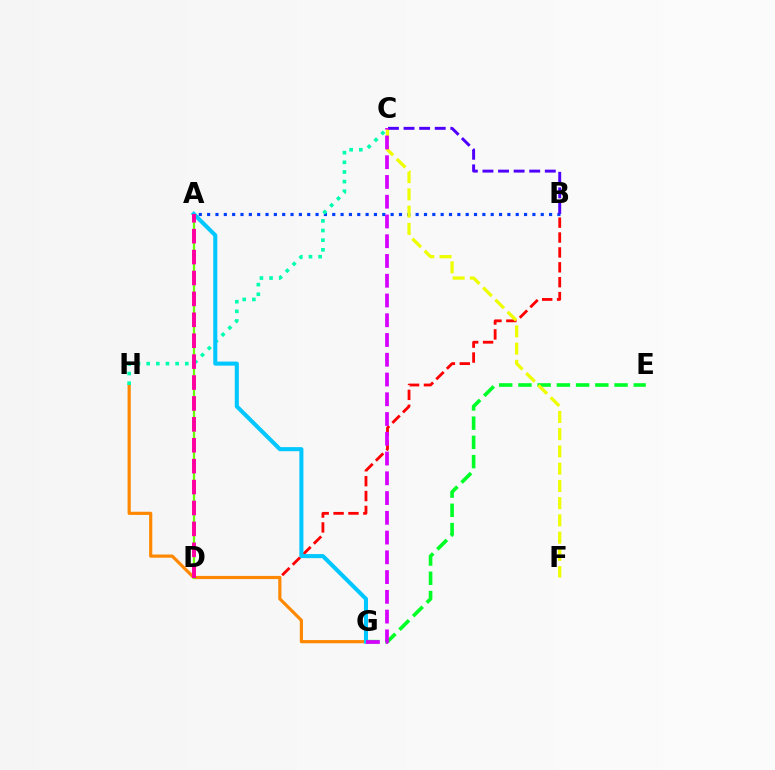{('A', 'B'): [{'color': '#003fff', 'line_style': 'dotted', 'thickness': 2.27}], ('E', 'G'): [{'color': '#00ff27', 'line_style': 'dashed', 'thickness': 2.61}], ('B', 'D'): [{'color': '#ff0000', 'line_style': 'dashed', 'thickness': 2.02}], ('C', 'F'): [{'color': '#eeff00', 'line_style': 'dashed', 'thickness': 2.34}], ('G', 'H'): [{'color': '#ff8800', 'line_style': 'solid', 'thickness': 2.29}], ('A', 'D'): [{'color': '#66ff00', 'line_style': 'solid', 'thickness': 1.63}, {'color': '#ff00a0', 'line_style': 'dashed', 'thickness': 2.84}], ('C', 'H'): [{'color': '#00ffaf', 'line_style': 'dotted', 'thickness': 2.62}], ('B', 'C'): [{'color': '#4f00ff', 'line_style': 'dashed', 'thickness': 2.12}], ('A', 'G'): [{'color': '#00c7ff', 'line_style': 'solid', 'thickness': 2.93}], ('C', 'G'): [{'color': '#d600ff', 'line_style': 'dashed', 'thickness': 2.68}]}